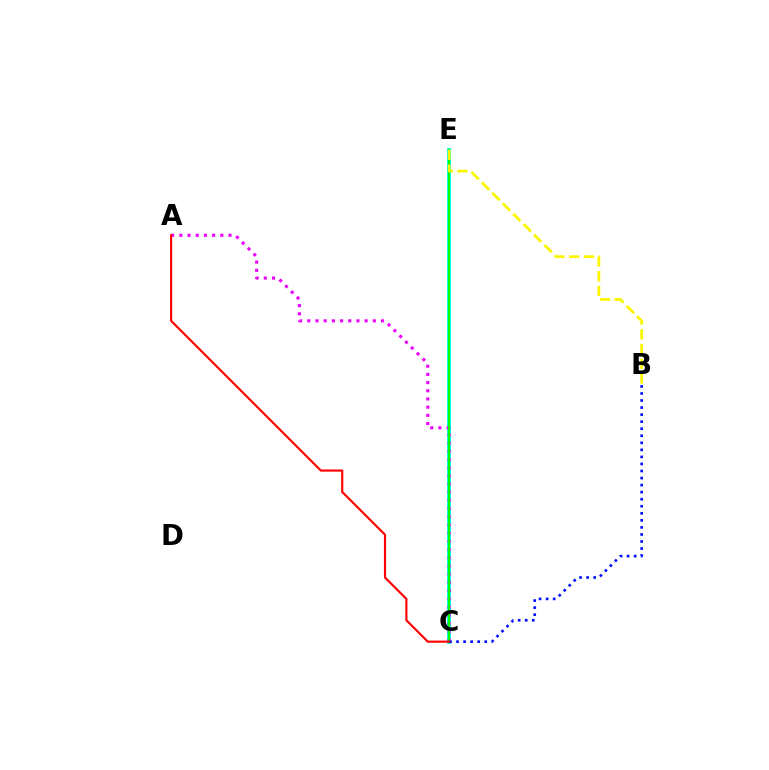{('C', 'E'): [{'color': '#00fff6', 'line_style': 'solid', 'thickness': 2.86}, {'color': '#08ff00', 'line_style': 'solid', 'thickness': 1.51}], ('A', 'C'): [{'color': '#ee00ff', 'line_style': 'dotted', 'thickness': 2.23}, {'color': '#ff0000', 'line_style': 'solid', 'thickness': 1.55}], ('B', 'C'): [{'color': '#0010ff', 'line_style': 'dotted', 'thickness': 1.92}], ('B', 'E'): [{'color': '#fcf500', 'line_style': 'dashed', 'thickness': 2.0}]}